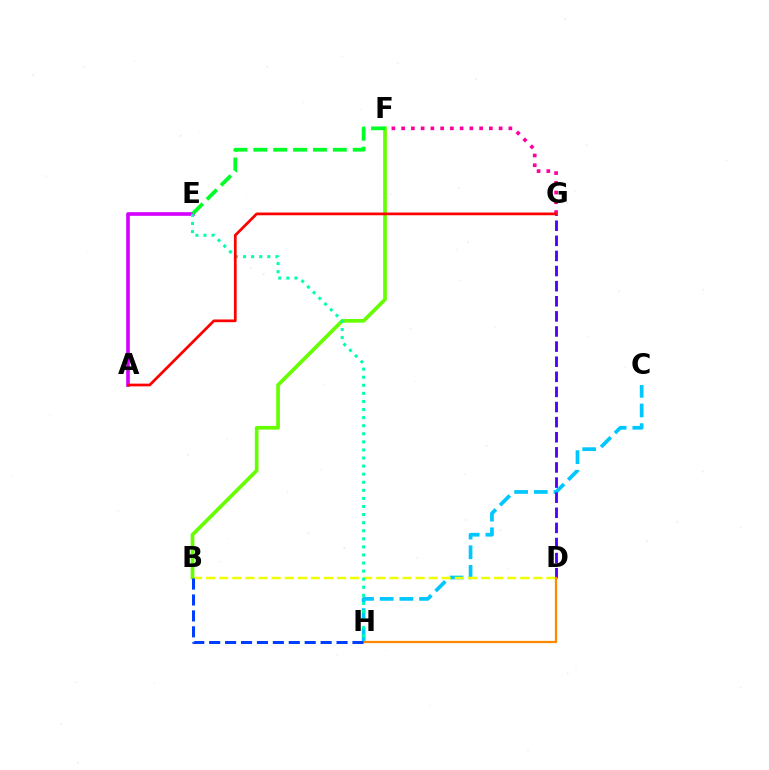{('C', 'H'): [{'color': '#00c7ff', 'line_style': 'dashed', 'thickness': 2.67}], ('B', 'D'): [{'color': '#eeff00', 'line_style': 'dashed', 'thickness': 1.78}], ('F', 'G'): [{'color': '#ff00a0', 'line_style': 'dotted', 'thickness': 2.65}], ('D', 'G'): [{'color': '#4f00ff', 'line_style': 'dashed', 'thickness': 2.05}], ('A', 'E'): [{'color': '#d600ff', 'line_style': 'solid', 'thickness': 2.63}], ('B', 'F'): [{'color': '#66ff00', 'line_style': 'solid', 'thickness': 2.65}], ('E', 'H'): [{'color': '#00ffaf', 'line_style': 'dotted', 'thickness': 2.2}], ('A', 'G'): [{'color': '#ff0000', 'line_style': 'solid', 'thickness': 1.96}], ('D', 'H'): [{'color': '#ff8800', 'line_style': 'solid', 'thickness': 1.62}], ('E', 'F'): [{'color': '#00ff27', 'line_style': 'dashed', 'thickness': 2.7}], ('B', 'H'): [{'color': '#003fff', 'line_style': 'dashed', 'thickness': 2.16}]}